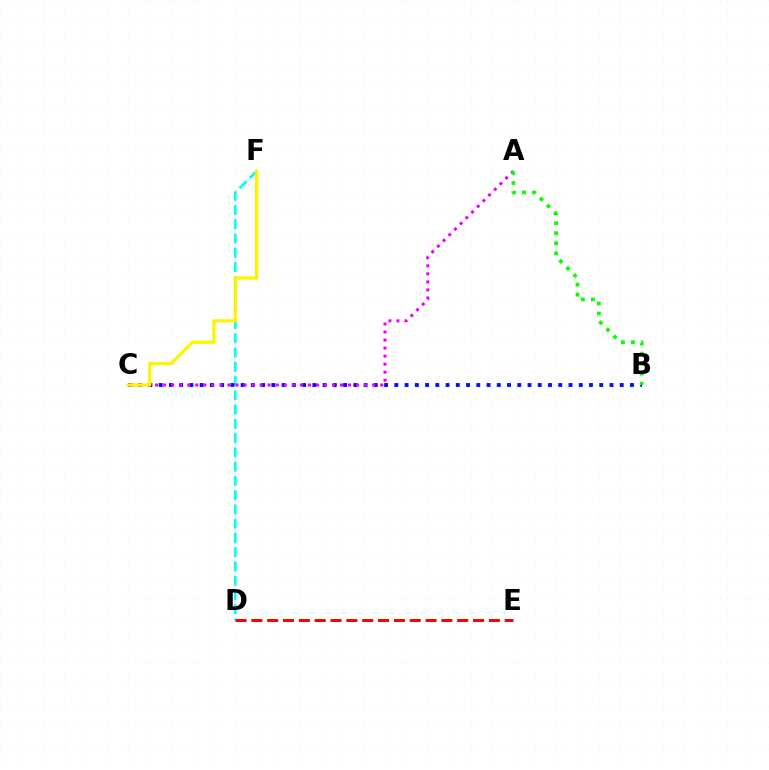{('D', 'F'): [{'color': '#00fff6', 'line_style': 'dashed', 'thickness': 1.94}], ('B', 'C'): [{'color': '#0010ff', 'line_style': 'dotted', 'thickness': 2.78}], ('A', 'C'): [{'color': '#ee00ff', 'line_style': 'dotted', 'thickness': 2.18}], ('C', 'F'): [{'color': '#fcf500', 'line_style': 'solid', 'thickness': 2.39}], ('A', 'B'): [{'color': '#08ff00', 'line_style': 'dotted', 'thickness': 2.73}], ('D', 'E'): [{'color': '#ff0000', 'line_style': 'dashed', 'thickness': 2.15}]}